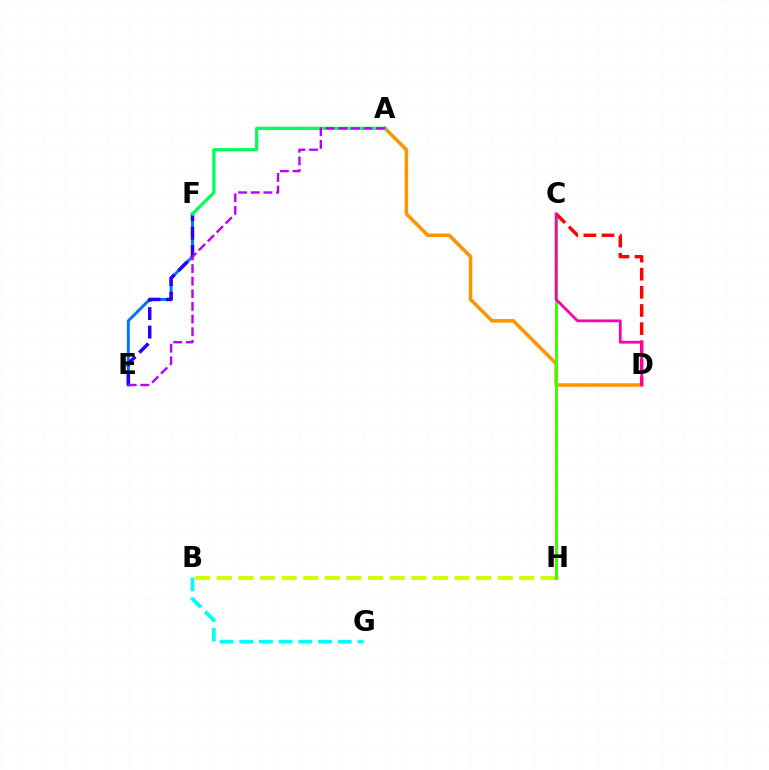{('A', 'D'): [{'color': '#ff9400', 'line_style': 'solid', 'thickness': 2.55}], ('E', 'F'): [{'color': '#0074ff', 'line_style': 'solid', 'thickness': 2.12}, {'color': '#2500ff', 'line_style': 'dashed', 'thickness': 2.51}], ('B', 'H'): [{'color': '#d1ff00', 'line_style': 'dashed', 'thickness': 2.94}], ('C', 'H'): [{'color': '#3dff00', 'line_style': 'solid', 'thickness': 2.17}], ('A', 'F'): [{'color': '#00ff5c', 'line_style': 'solid', 'thickness': 2.31}], ('A', 'E'): [{'color': '#b900ff', 'line_style': 'dashed', 'thickness': 1.72}], ('B', 'G'): [{'color': '#00fff6', 'line_style': 'dashed', 'thickness': 2.68}], ('C', 'D'): [{'color': '#ff0000', 'line_style': 'dashed', 'thickness': 2.46}, {'color': '#ff00ac', 'line_style': 'solid', 'thickness': 2.0}]}